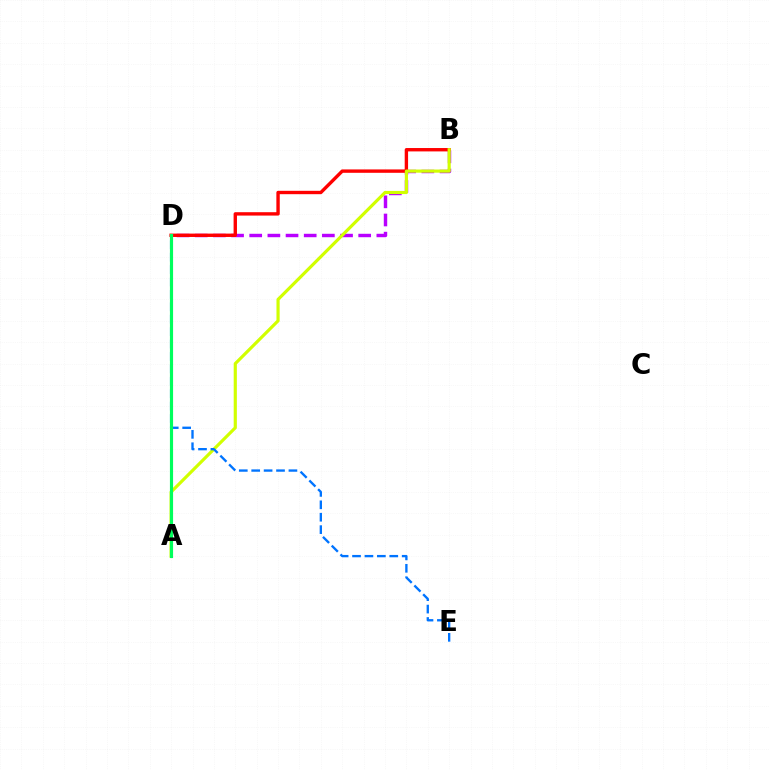{('B', 'D'): [{'color': '#b900ff', 'line_style': 'dashed', 'thickness': 2.47}, {'color': '#ff0000', 'line_style': 'solid', 'thickness': 2.43}], ('A', 'B'): [{'color': '#d1ff00', 'line_style': 'solid', 'thickness': 2.28}], ('D', 'E'): [{'color': '#0074ff', 'line_style': 'dashed', 'thickness': 1.69}], ('A', 'D'): [{'color': '#00ff5c', 'line_style': 'solid', 'thickness': 2.27}]}